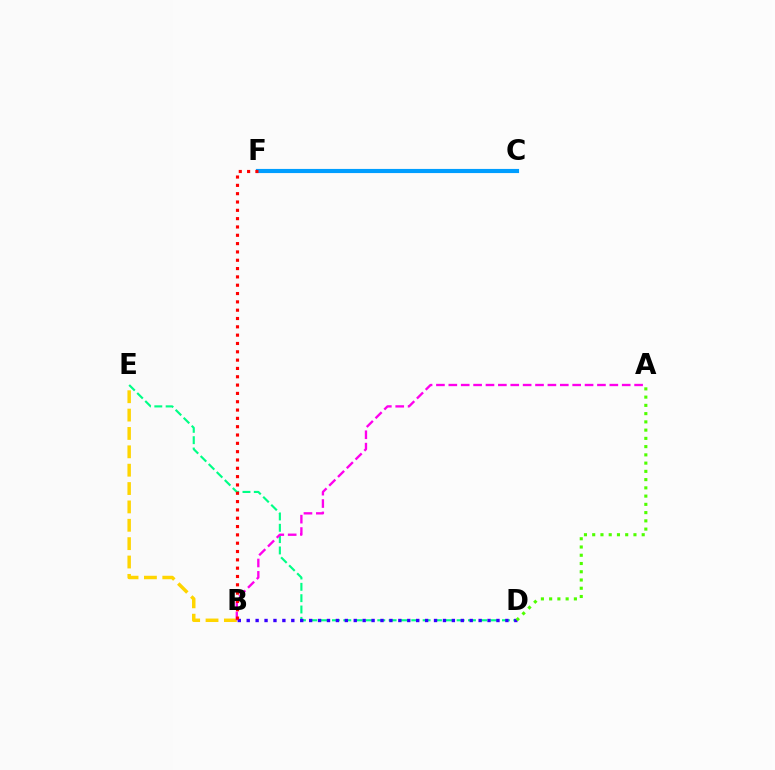{('D', 'E'): [{'color': '#00ff86', 'line_style': 'dashed', 'thickness': 1.54}], ('C', 'F'): [{'color': '#009eff', 'line_style': 'solid', 'thickness': 2.98}], ('B', 'E'): [{'color': '#ffd500', 'line_style': 'dashed', 'thickness': 2.49}], ('B', 'D'): [{'color': '#3700ff', 'line_style': 'dotted', 'thickness': 2.42}], ('A', 'B'): [{'color': '#ff00ed', 'line_style': 'dashed', 'thickness': 1.68}], ('A', 'D'): [{'color': '#4fff00', 'line_style': 'dotted', 'thickness': 2.24}], ('B', 'F'): [{'color': '#ff0000', 'line_style': 'dotted', 'thickness': 2.26}]}